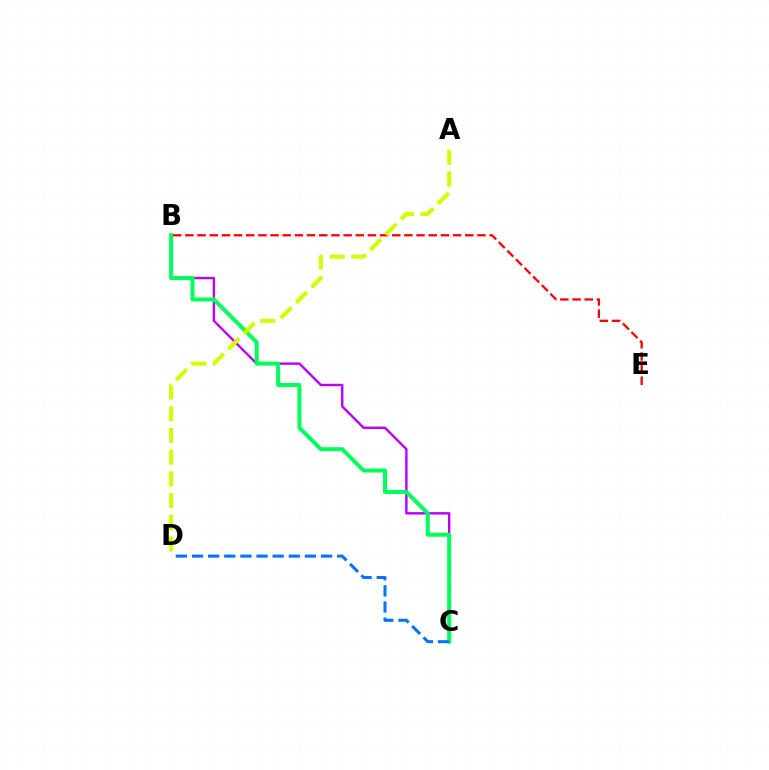{('B', 'C'): [{'color': '#b900ff', 'line_style': 'solid', 'thickness': 1.74}, {'color': '#00ff5c', 'line_style': 'solid', 'thickness': 2.88}], ('B', 'E'): [{'color': '#ff0000', 'line_style': 'dashed', 'thickness': 1.65}], ('C', 'D'): [{'color': '#0074ff', 'line_style': 'dashed', 'thickness': 2.19}], ('A', 'D'): [{'color': '#d1ff00', 'line_style': 'dashed', 'thickness': 2.95}]}